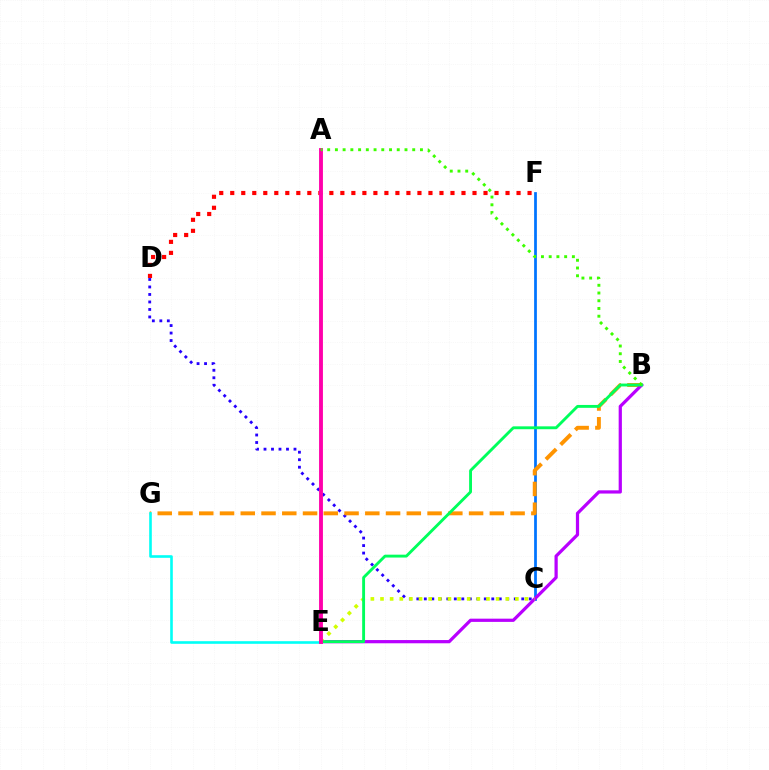{('D', 'F'): [{'color': '#ff0000', 'line_style': 'dotted', 'thickness': 2.99}], ('C', 'D'): [{'color': '#2500ff', 'line_style': 'dotted', 'thickness': 2.04}], ('C', 'F'): [{'color': '#0074ff', 'line_style': 'solid', 'thickness': 1.98}], ('B', 'G'): [{'color': '#ff9400', 'line_style': 'dashed', 'thickness': 2.82}], ('B', 'E'): [{'color': '#b900ff', 'line_style': 'solid', 'thickness': 2.32}, {'color': '#00ff5c', 'line_style': 'solid', 'thickness': 2.07}], ('C', 'E'): [{'color': '#d1ff00', 'line_style': 'dotted', 'thickness': 2.62}], ('E', 'G'): [{'color': '#00fff6', 'line_style': 'solid', 'thickness': 1.89}], ('A', 'E'): [{'color': '#ff00ac', 'line_style': 'solid', 'thickness': 2.78}], ('A', 'B'): [{'color': '#3dff00', 'line_style': 'dotted', 'thickness': 2.1}]}